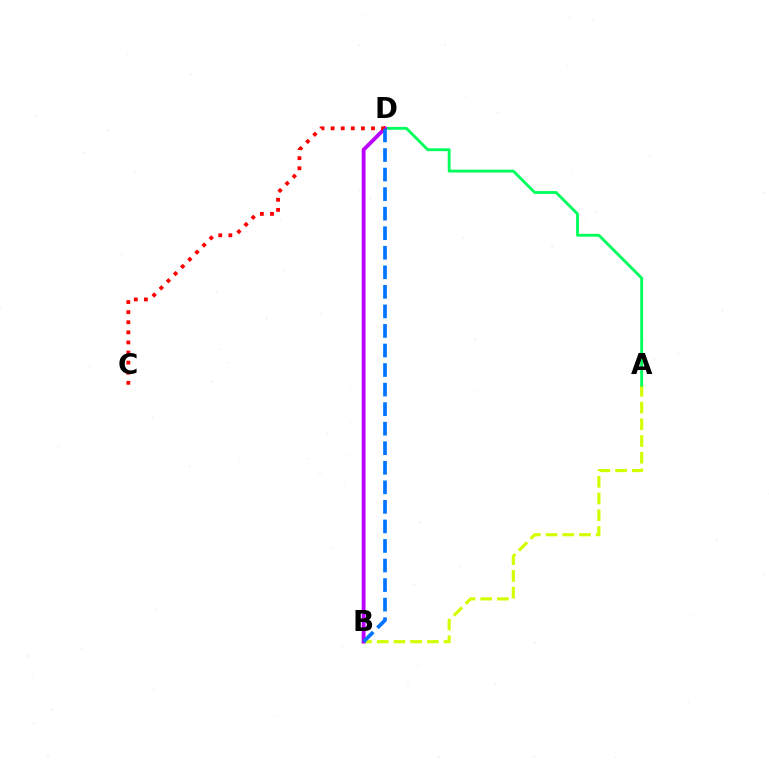{('A', 'B'): [{'color': '#d1ff00', 'line_style': 'dashed', 'thickness': 2.27}], ('A', 'D'): [{'color': '#00ff5c', 'line_style': 'solid', 'thickness': 2.06}], ('B', 'D'): [{'color': '#b900ff', 'line_style': 'solid', 'thickness': 2.75}, {'color': '#0074ff', 'line_style': 'dashed', 'thickness': 2.66}], ('C', 'D'): [{'color': '#ff0000', 'line_style': 'dotted', 'thickness': 2.74}]}